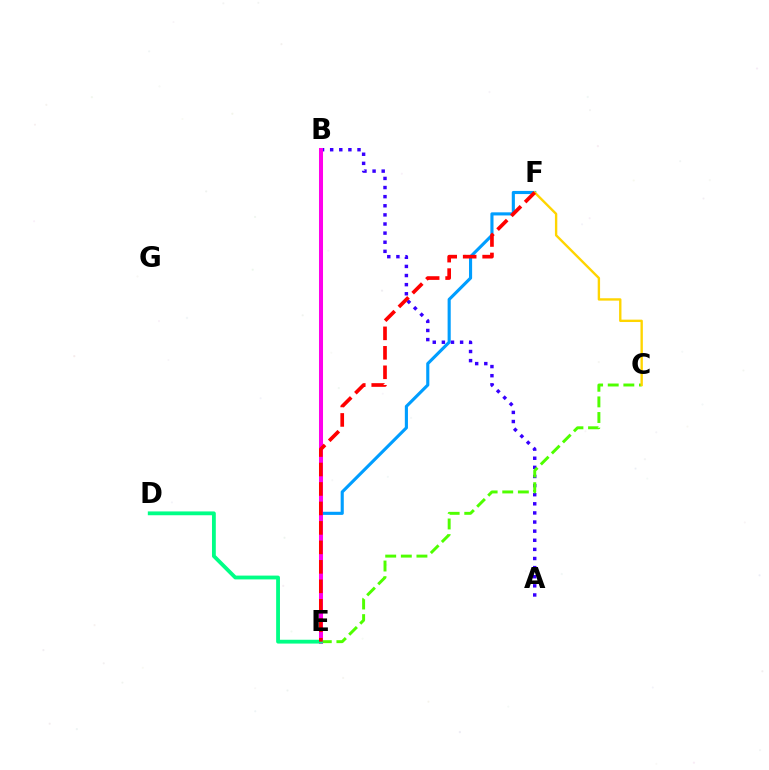{('E', 'F'): [{'color': '#009eff', 'line_style': 'solid', 'thickness': 2.24}, {'color': '#ff0000', 'line_style': 'dashed', 'thickness': 2.65}], ('A', 'B'): [{'color': '#3700ff', 'line_style': 'dotted', 'thickness': 2.48}], ('C', 'E'): [{'color': '#4fff00', 'line_style': 'dashed', 'thickness': 2.12}], ('C', 'F'): [{'color': '#ffd500', 'line_style': 'solid', 'thickness': 1.71}], ('B', 'E'): [{'color': '#ff00ed', 'line_style': 'solid', 'thickness': 2.89}], ('D', 'E'): [{'color': '#00ff86', 'line_style': 'solid', 'thickness': 2.75}]}